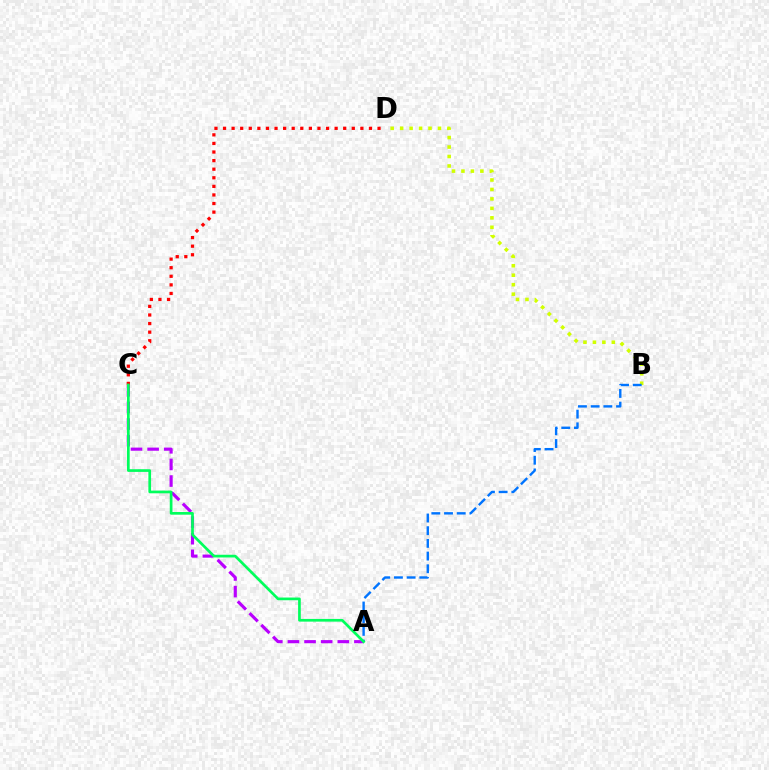{('C', 'D'): [{'color': '#ff0000', 'line_style': 'dotted', 'thickness': 2.33}], ('B', 'D'): [{'color': '#d1ff00', 'line_style': 'dotted', 'thickness': 2.57}], ('A', 'C'): [{'color': '#b900ff', 'line_style': 'dashed', 'thickness': 2.26}, {'color': '#00ff5c', 'line_style': 'solid', 'thickness': 1.95}], ('A', 'B'): [{'color': '#0074ff', 'line_style': 'dashed', 'thickness': 1.72}]}